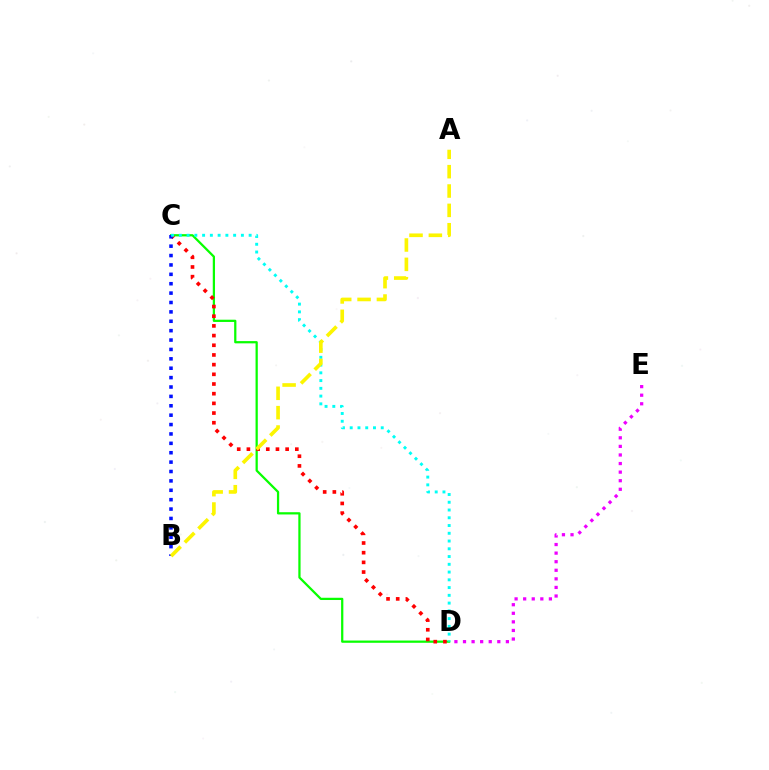{('C', 'D'): [{'color': '#08ff00', 'line_style': 'solid', 'thickness': 1.62}, {'color': '#ff0000', 'line_style': 'dotted', 'thickness': 2.63}, {'color': '#00fff6', 'line_style': 'dotted', 'thickness': 2.11}], ('B', 'C'): [{'color': '#0010ff', 'line_style': 'dotted', 'thickness': 2.55}], ('A', 'B'): [{'color': '#fcf500', 'line_style': 'dashed', 'thickness': 2.63}], ('D', 'E'): [{'color': '#ee00ff', 'line_style': 'dotted', 'thickness': 2.33}]}